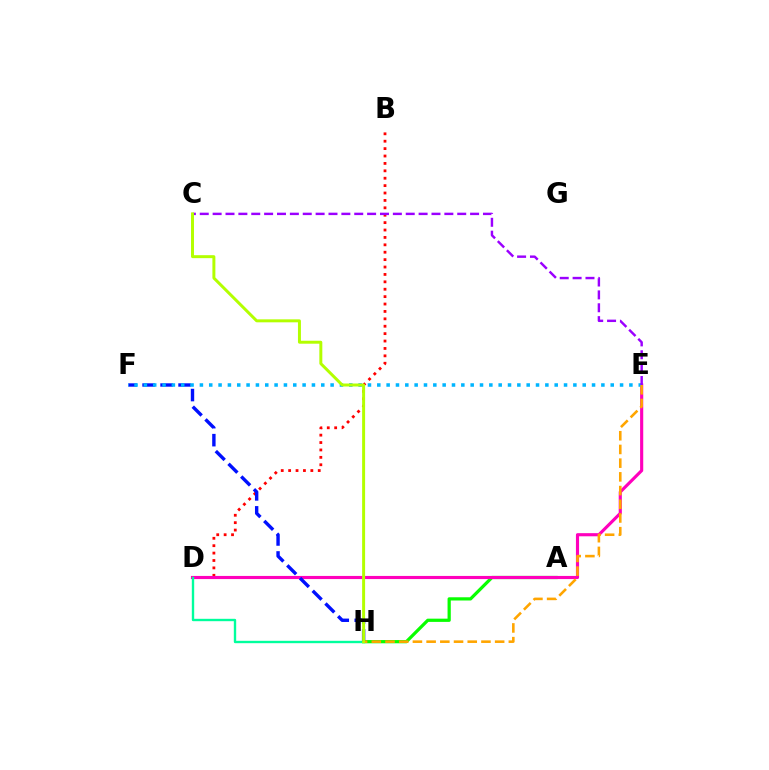{('A', 'H'): [{'color': '#08ff00', 'line_style': 'solid', 'thickness': 2.32}], ('B', 'D'): [{'color': '#ff0000', 'line_style': 'dotted', 'thickness': 2.01}], ('D', 'E'): [{'color': '#ff00bd', 'line_style': 'solid', 'thickness': 2.25}], ('D', 'H'): [{'color': '#00ff9d', 'line_style': 'solid', 'thickness': 1.71}], ('F', 'H'): [{'color': '#0010ff', 'line_style': 'dashed', 'thickness': 2.44}], ('E', 'F'): [{'color': '#00b5ff', 'line_style': 'dotted', 'thickness': 2.54}], ('E', 'H'): [{'color': '#ffa500', 'line_style': 'dashed', 'thickness': 1.86}], ('C', 'E'): [{'color': '#9b00ff', 'line_style': 'dashed', 'thickness': 1.75}], ('C', 'H'): [{'color': '#b3ff00', 'line_style': 'solid', 'thickness': 2.14}]}